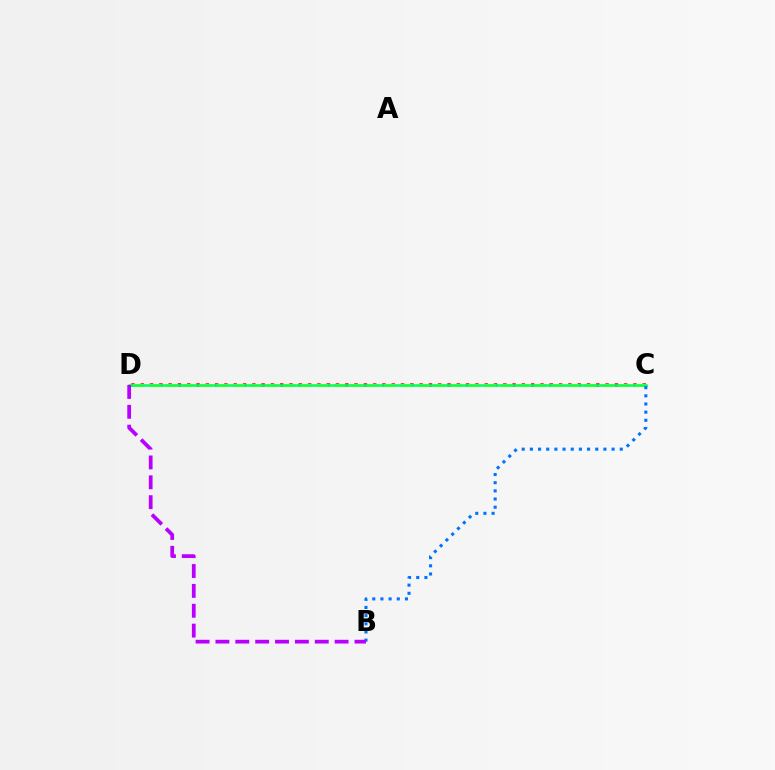{('C', 'D'): [{'color': '#ff0000', 'line_style': 'dotted', 'thickness': 2.53}, {'color': '#d1ff00', 'line_style': 'dashed', 'thickness': 2.27}, {'color': '#00ff5c', 'line_style': 'solid', 'thickness': 1.82}], ('B', 'C'): [{'color': '#0074ff', 'line_style': 'dotted', 'thickness': 2.22}], ('B', 'D'): [{'color': '#b900ff', 'line_style': 'dashed', 'thickness': 2.7}]}